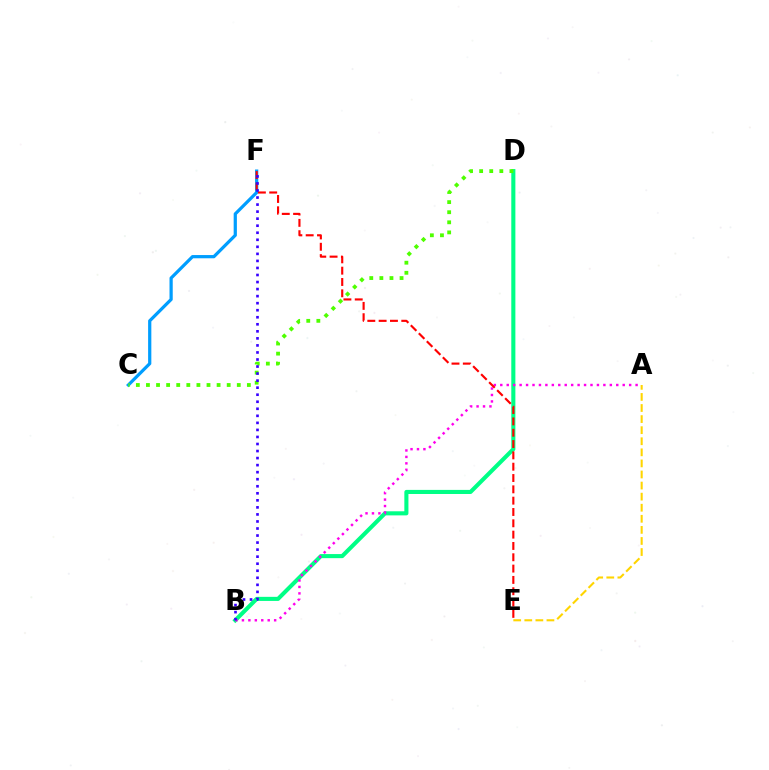{('A', 'E'): [{'color': '#ffd500', 'line_style': 'dashed', 'thickness': 1.51}], ('C', 'F'): [{'color': '#009eff', 'line_style': 'solid', 'thickness': 2.32}], ('B', 'D'): [{'color': '#00ff86', 'line_style': 'solid', 'thickness': 2.94}], ('C', 'D'): [{'color': '#4fff00', 'line_style': 'dotted', 'thickness': 2.74}], ('A', 'B'): [{'color': '#ff00ed', 'line_style': 'dotted', 'thickness': 1.75}], ('E', 'F'): [{'color': '#ff0000', 'line_style': 'dashed', 'thickness': 1.54}], ('B', 'F'): [{'color': '#3700ff', 'line_style': 'dotted', 'thickness': 1.91}]}